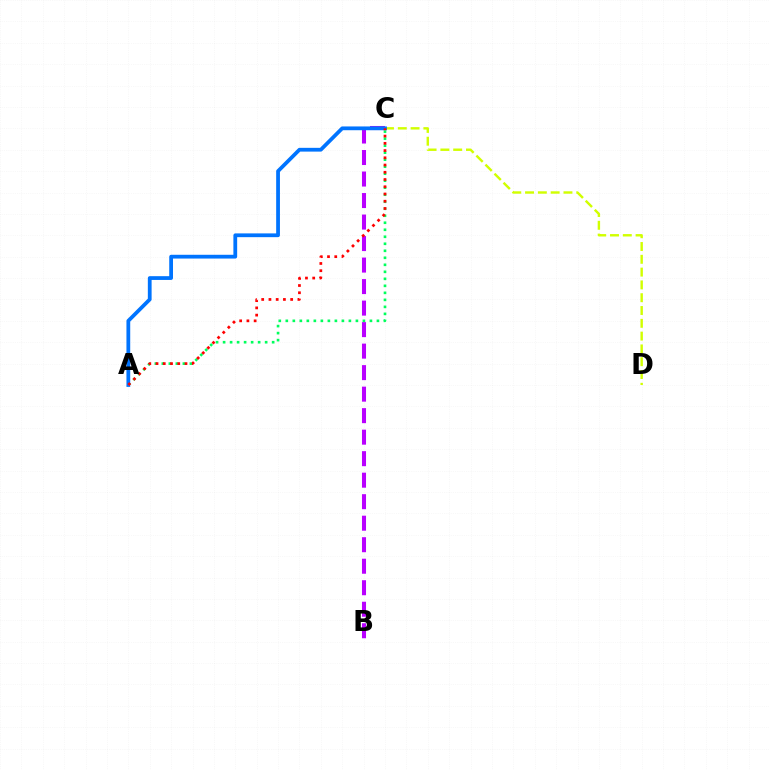{('C', 'D'): [{'color': '#d1ff00', 'line_style': 'dashed', 'thickness': 1.74}], ('B', 'C'): [{'color': '#b900ff', 'line_style': 'dashed', 'thickness': 2.92}], ('A', 'C'): [{'color': '#00ff5c', 'line_style': 'dotted', 'thickness': 1.9}, {'color': '#0074ff', 'line_style': 'solid', 'thickness': 2.72}, {'color': '#ff0000', 'line_style': 'dotted', 'thickness': 1.97}]}